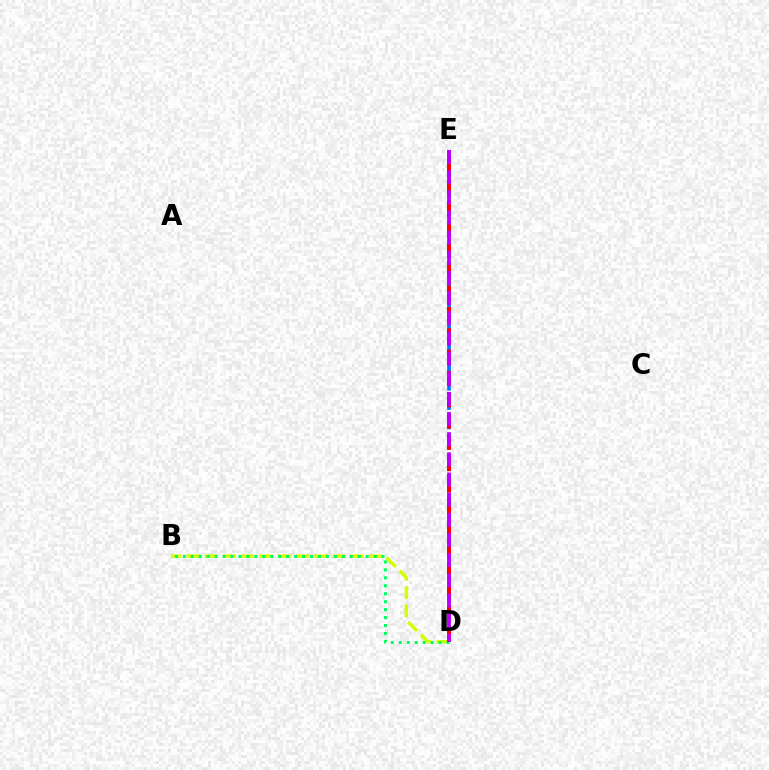{('D', 'E'): [{'color': '#0074ff', 'line_style': 'dashed', 'thickness': 2.63}, {'color': '#ff0000', 'line_style': 'dashed', 'thickness': 2.9}, {'color': '#b900ff', 'line_style': 'dashed', 'thickness': 2.74}], ('B', 'D'): [{'color': '#d1ff00', 'line_style': 'dashed', 'thickness': 2.48}, {'color': '#00ff5c', 'line_style': 'dotted', 'thickness': 2.16}]}